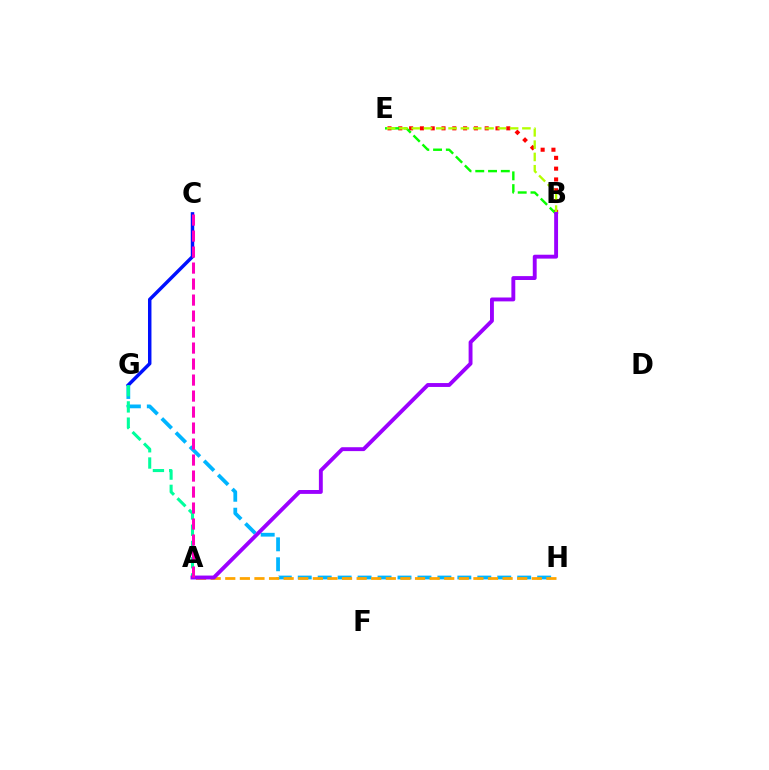{('G', 'H'): [{'color': '#00b5ff', 'line_style': 'dashed', 'thickness': 2.71}], ('A', 'H'): [{'color': '#ffa500', 'line_style': 'dashed', 'thickness': 1.98}], ('C', 'G'): [{'color': '#0010ff', 'line_style': 'solid', 'thickness': 2.49}], ('A', 'G'): [{'color': '#00ff9d', 'line_style': 'dashed', 'thickness': 2.21}], ('B', 'E'): [{'color': '#ff0000', 'line_style': 'dotted', 'thickness': 2.93}, {'color': '#08ff00', 'line_style': 'dashed', 'thickness': 1.73}, {'color': '#b3ff00', 'line_style': 'dashed', 'thickness': 1.67}], ('A', 'B'): [{'color': '#9b00ff', 'line_style': 'solid', 'thickness': 2.8}], ('A', 'C'): [{'color': '#ff00bd', 'line_style': 'dashed', 'thickness': 2.17}]}